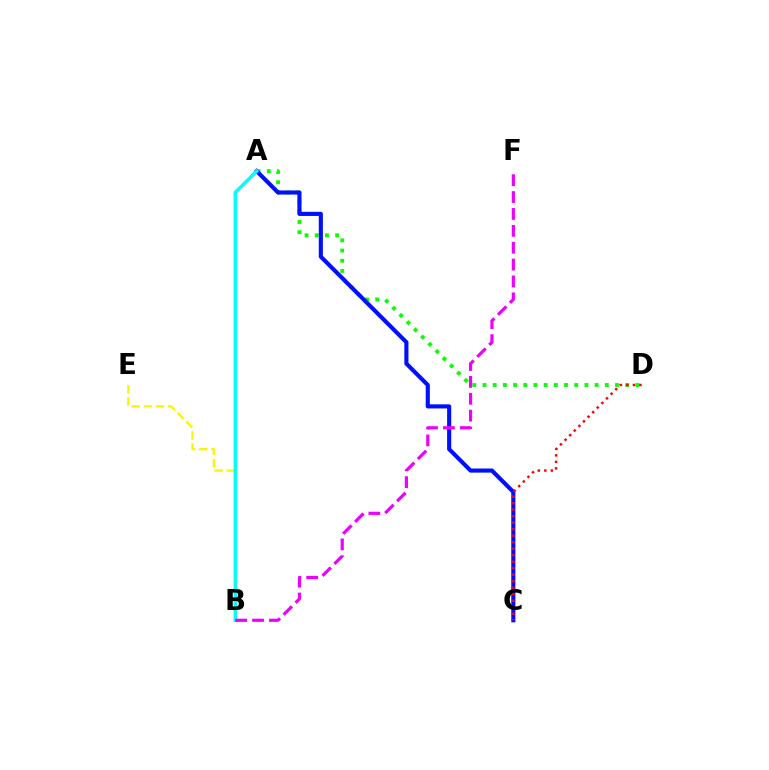{('A', 'D'): [{'color': '#08ff00', 'line_style': 'dotted', 'thickness': 2.77}], ('A', 'C'): [{'color': '#0010ff', 'line_style': 'solid', 'thickness': 2.97}], ('B', 'E'): [{'color': '#fcf500', 'line_style': 'dashed', 'thickness': 1.66}], ('A', 'B'): [{'color': '#00fff6', 'line_style': 'solid', 'thickness': 2.49}], ('C', 'D'): [{'color': '#ff0000', 'line_style': 'dotted', 'thickness': 1.77}], ('B', 'F'): [{'color': '#ee00ff', 'line_style': 'dashed', 'thickness': 2.29}]}